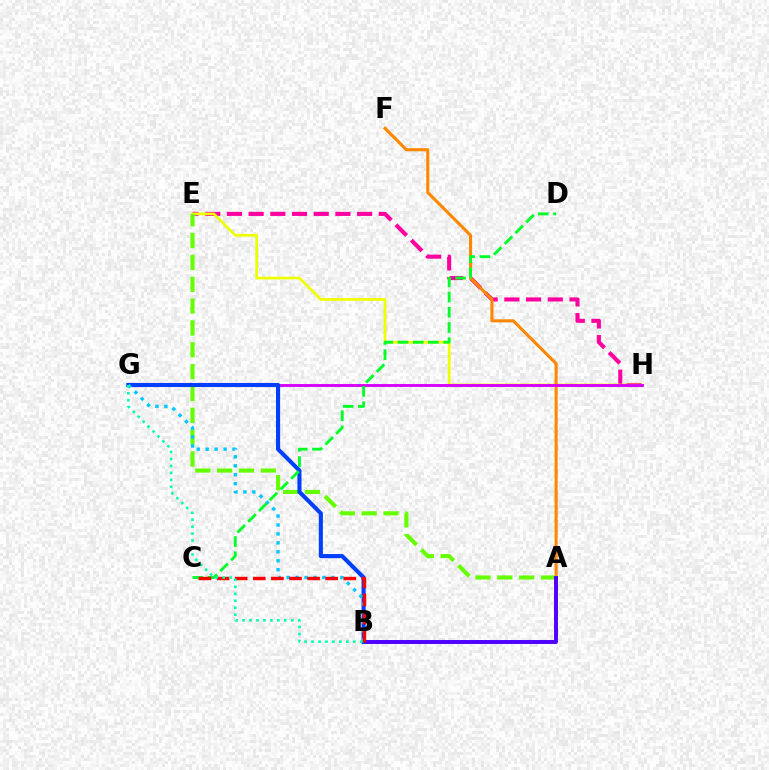{('E', 'H'): [{'color': '#ff00a0', 'line_style': 'dashed', 'thickness': 2.95}, {'color': '#eeff00', 'line_style': 'solid', 'thickness': 1.95}], ('A', 'F'): [{'color': '#ff8800', 'line_style': 'solid', 'thickness': 2.24}], ('G', 'H'): [{'color': '#d600ff', 'line_style': 'solid', 'thickness': 2.06}], ('A', 'E'): [{'color': '#66ff00', 'line_style': 'dashed', 'thickness': 2.97}], ('A', 'B'): [{'color': '#4f00ff', 'line_style': 'solid', 'thickness': 2.83}], ('B', 'G'): [{'color': '#003fff', 'line_style': 'solid', 'thickness': 2.95}, {'color': '#00c7ff', 'line_style': 'dotted', 'thickness': 2.43}, {'color': '#00ffaf', 'line_style': 'dotted', 'thickness': 1.89}], ('C', 'D'): [{'color': '#00ff27', 'line_style': 'dashed', 'thickness': 2.07}], ('B', 'C'): [{'color': '#ff0000', 'line_style': 'dashed', 'thickness': 2.46}]}